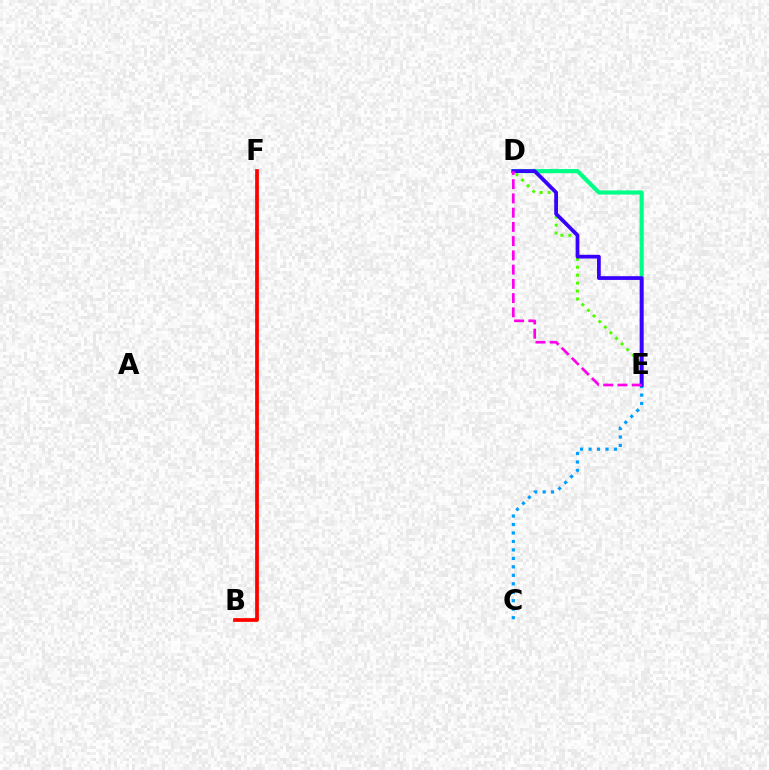{('D', 'E'): [{'color': '#4fff00', 'line_style': 'dotted', 'thickness': 2.16}, {'color': '#00ff86', 'line_style': 'solid', 'thickness': 2.98}, {'color': '#3700ff', 'line_style': 'solid', 'thickness': 2.7}, {'color': '#ff00ed', 'line_style': 'dashed', 'thickness': 1.94}], ('C', 'E'): [{'color': '#009eff', 'line_style': 'dotted', 'thickness': 2.3}], ('B', 'F'): [{'color': '#ffd500', 'line_style': 'dotted', 'thickness': 2.8}, {'color': '#ff0000', 'line_style': 'solid', 'thickness': 2.66}]}